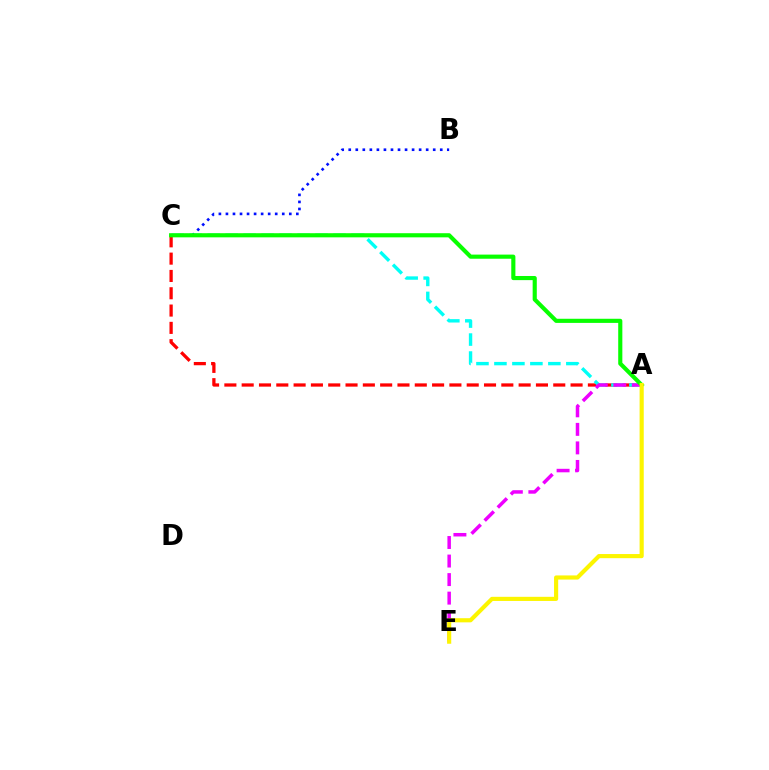{('B', 'C'): [{'color': '#0010ff', 'line_style': 'dotted', 'thickness': 1.91}], ('A', 'C'): [{'color': '#ff0000', 'line_style': 'dashed', 'thickness': 2.35}, {'color': '#00fff6', 'line_style': 'dashed', 'thickness': 2.44}, {'color': '#08ff00', 'line_style': 'solid', 'thickness': 2.97}], ('A', 'E'): [{'color': '#ee00ff', 'line_style': 'dashed', 'thickness': 2.52}, {'color': '#fcf500', 'line_style': 'solid', 'thickness': 2.98}]}